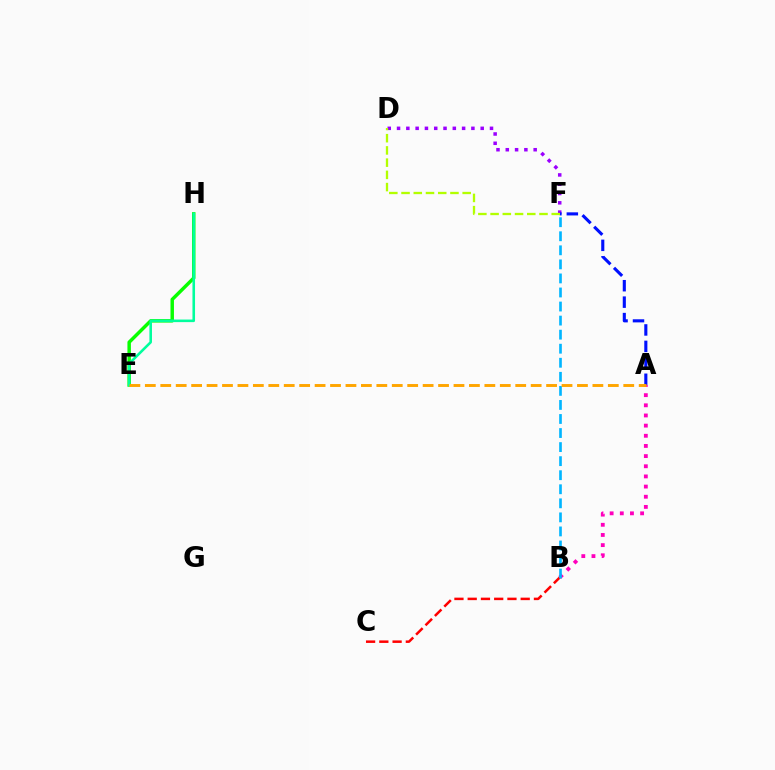{('E', 'H'): [{'color': '#08ff00', 'line_style': 'solid', 'thickness': 2.49}, {'color': '#00ff9d', 'line_style': 'solid', 'thickness': 1.86}], ('D', 'F'): [{'color': '#9b00ff', 'line_style': 'dotted', 'thickness': 2.53}, {'color': '#b3ff00', 'line_style': 'dashed', 'thickness': 1.66}], ('A', 'F'): [{'color': '#0010ff', 'line_style': 'dashed', 'thickness': 2.23}], ('B', 'C'): [{'color': '#ff0000', 'line_style': 'dashed', 'thickness': 1.8}], ('A', 'B'): [{'color': '#ff00bd', 'line_style': 'dotted', 'thickness': 2.76}], ('B', 'F'): [{'color': '#00b5ff', 'line_style': 'dashed', 'thickness': 1.91}], ('A', 'E'): [{'color': '#ffa500', 'line_style': 'dashed', 'thickness': 2.1}]}